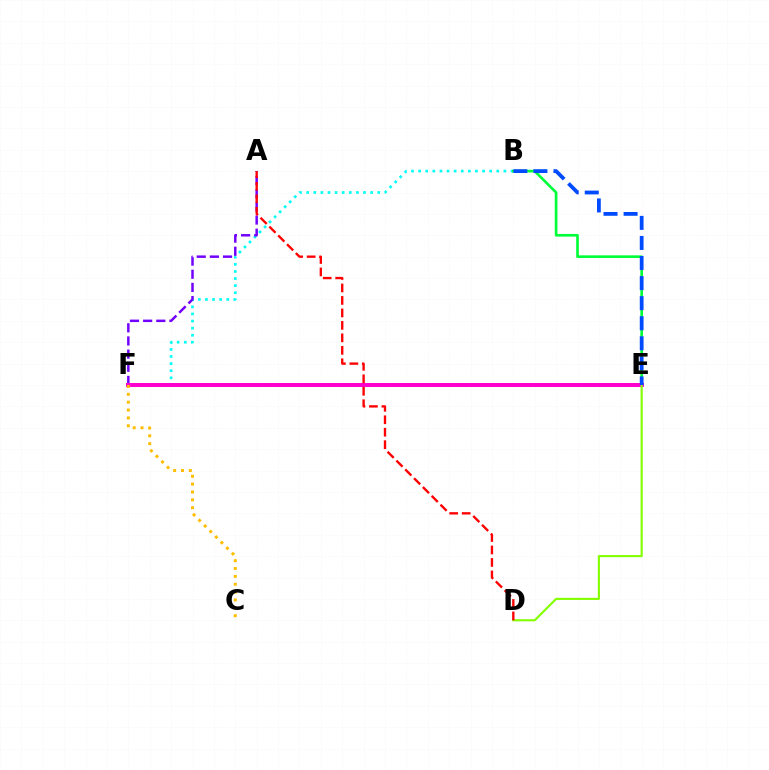{('B', 'F'): [{'color': '#00fff6', 'line_style': 'dotted', 'thickness': 1.93}], ('B', 'E'): [{'color': '#00ff39', 'line_style': 'solid', 'thickness': 1.92}, {'color': '#004bff', 'line_style': 'dashed', 'thickness': 2.73}], ('A', 'F'): [{'color': '#7200ff', 'line_style': 'dashed', 'thickness': 1.79}], ('E', 'F'): [{'color': '#ff00cf', 'line_style': 'solid', 'thickness': 2.88}], ('D', 'E'): [{'color': '#84ff00', 'line_style': 'solid', 'thickness': 1.54}], ('C', 'F'): [{'color': '#ffbd00', 'line_style': 'dotted', 'thickness': 2.13}], ('A', 'D'): [{'color': '#ff0000', 'line_style': 'dashed', 'thickness': 1.69}]}